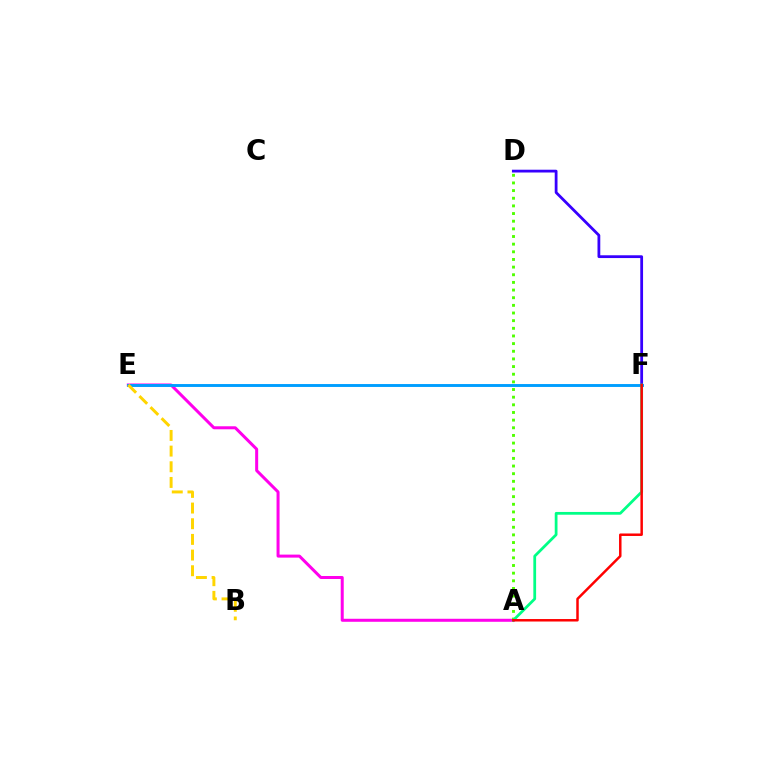{('A', 'E'): [{'color': '#ff00ed', 'line_style': 'solid', 'thickness': 2.17}], ('A', 'D'): [{'color': '#4fff00', 'line_style': 'dotted', 'thickness': 2.08}], ('E', 'F'): [{'color': '#009eff', 'line_style': 'solid', 'thickness': 2.09}], ('D', 'F'): [{'color': '#3700ff', 'line_style': 'solid', 'thickness': 2.0}], ('B', 'E'): [{'color': '#ffd500', 'line_style': 'dashed', 'thickness': 2.13}], ('A', 'F'): [{'color': '#00ff86', 'line_style': 'solid', 'thickness': 1.99}, {'color': '#ff0000', 'line_style': 'solid', 'thickness': 1.79}]}